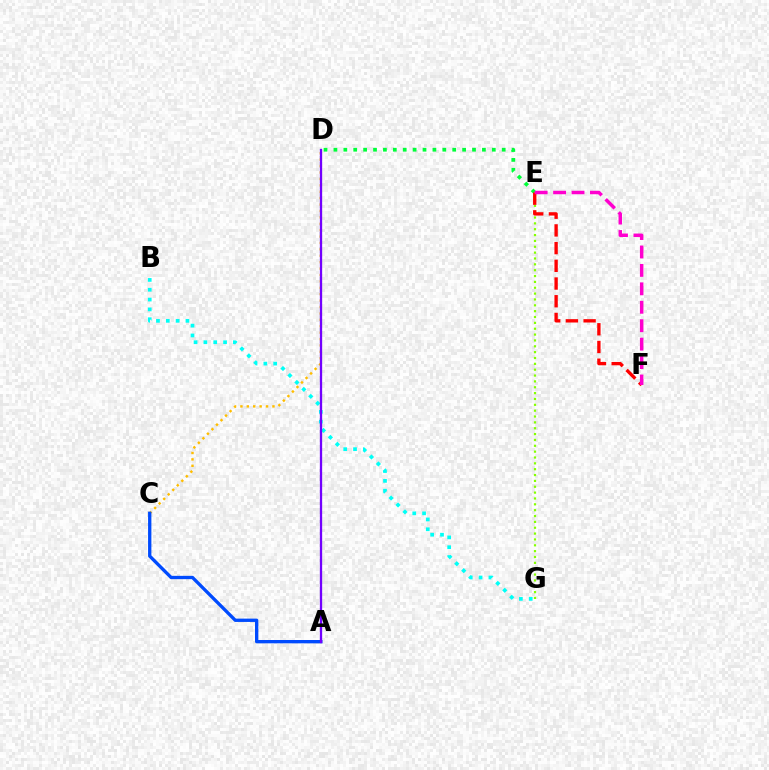{('D', 'E'): [{'color': '#00ff39', 'line_style': 'dotted', 'thickness': 2.69}], ('C', 'D'): [{'color': '#ffbd00', 'line_style': 'dotted', 'thickness': 1.74}], ('E', 'G'): [{'color': '#84ff00', 'line_style': 'dotted', 'thickness': 1.59}], ('E', 'F'): [{'color': '#ff0000', 'line_style': 'dashed', 'thickness': 2.41}, {'color': '#ff00cf', 'line_style': 'dashed', 'thickness': 2.5}], ('B', 'G'): [{'color': '#00fff6', 'line_style': 'dotted', 'thickness': 2.67}], ('A', 'C'): [{'color': '#004bff', 'line_style': 'solid', 'thickness': 2.39}], ('A', 'D'): [{'color': '#7200ff', 'line_style': 'solid', 'thickness': 1.65}]}